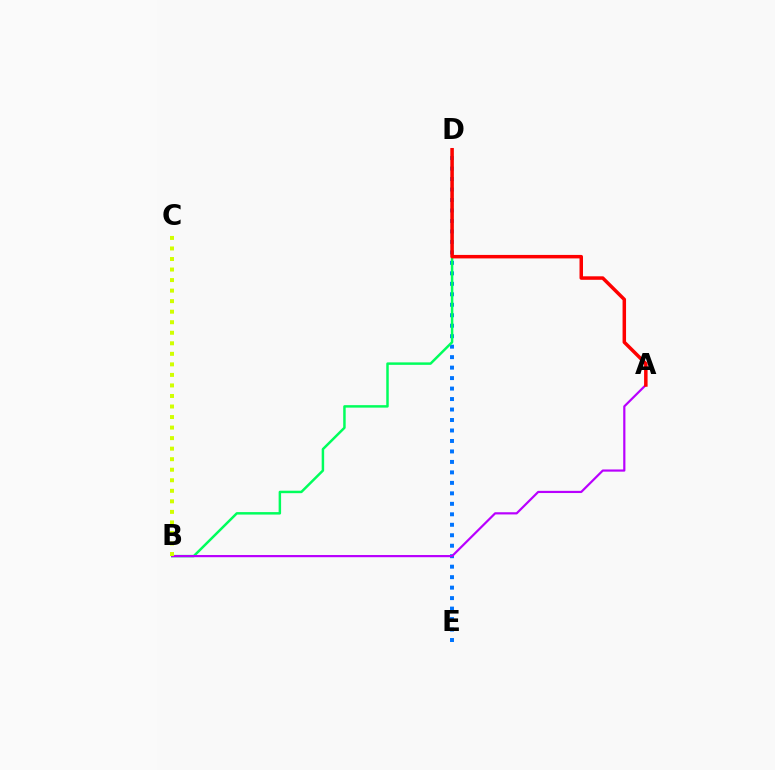{('D', 'E'): [{'color': '#0074ff', 'line_style': 'dotted', 'thickness': 2.85}], ('B', 'D'): [{'color': '#00ff5c', 'line_style': 'solid', 'thickness': 1.78}], ('A', 'B'): [{'color': '#b900ff', 'line_style': 'solid', 'thickness': 1.58}], ('B', 'C'): [{'color': '#d1ff00', 'line_style': 'dotted', 'thickness': 2.86}], ('A', 'D'): [{'color': '#ff0000', 'line_style': 'solid', 'thickness': 2.51}]}